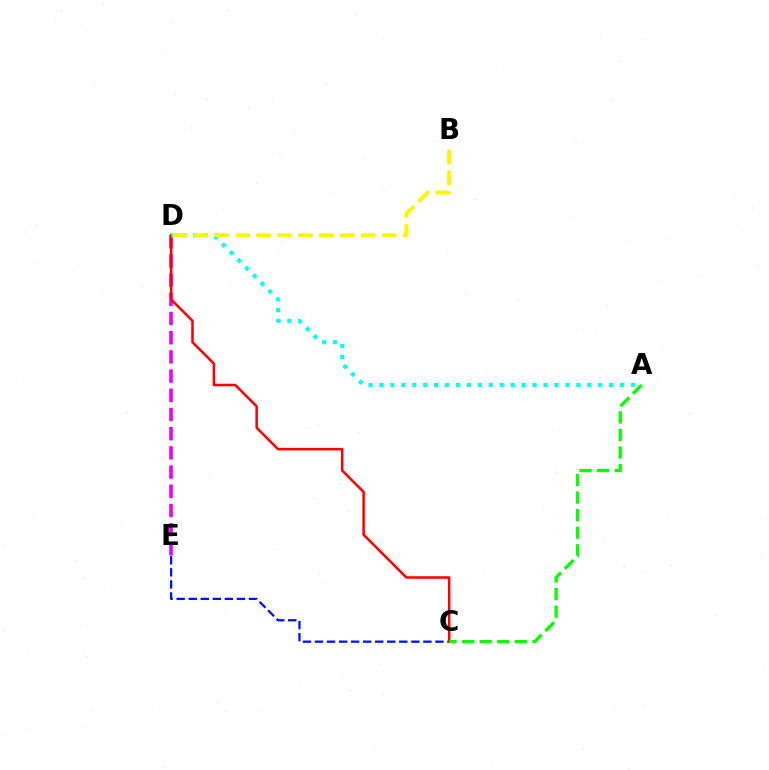{('C', 'E'): [{'color': '#0010ff', 'line_style': 'dashed', 'thickness': 1.64}], ('D', 'E'): [{'color': '#ee00ff', 'line_style': 'dashed', 'thickness': 2.61}], ('C', 'D'): [{'color': '#ff0000', 'line_style': 'solid', 'thickness': 1.82}], ('A', 'C'): [{'color': '#08ff00', 'line_style': 'dashed', 'thickness': 2.39}], ('A', 'D'): [{'color': '#00fff6', 'line_style': 'dotted', 'thickness': 2.97}], ('B', 'D'): [{'color': '#fcf500', 'line_style': 'dashed', 'thickness': 2.84}]}